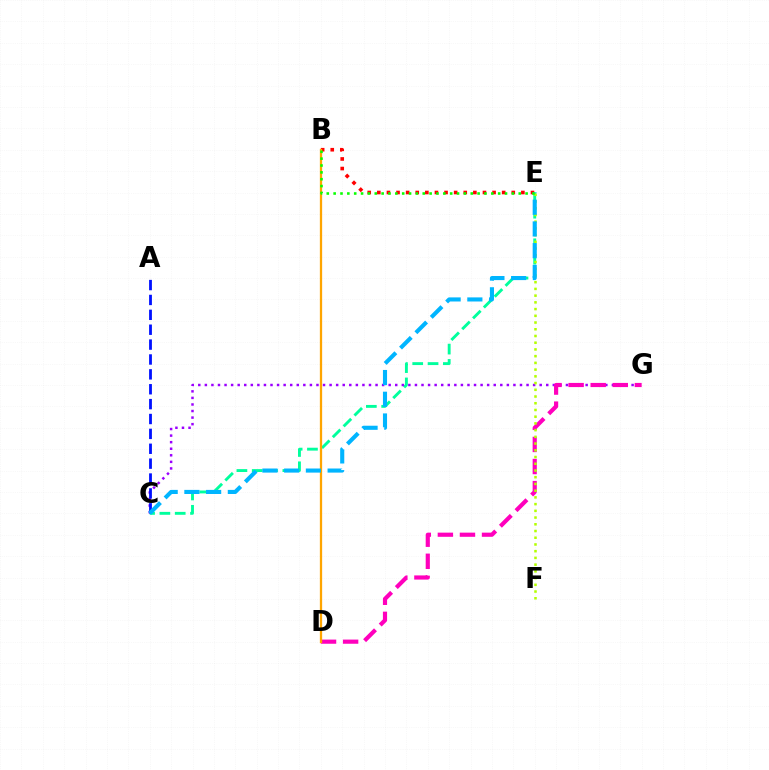{('B', 'E'): [{'color': '#ff0000', 'line_style': 'dotted', 'thickness': 2.61}, {'color': '#08ff00', 'line_style': 'dotted', 'thickness': 1.86}], ('C', 'E'): [{'color': '#00ff9d', 'line_style': 'dashed', 'thickness': 2.08}, {'color': '#00b5ff', 'line_style': 'dashed', 'thickness': 2.95}], ('C', 'G'): [{'color': '#9b00ff', 'line_style': 'dotted', 'thickness': 1.78}], ('D', 'G'): [{'color': '#ff00bd', 'line_style': 'dashed', 'thickness': 3.0}], ('A', 'C'): [{'color': '#0010ff', 'line_style': 'dashed', 'thickness': 2.02}], ('E', 'F'): [{'color': '#b3ff00', 'line_style': 'dotted', 'thickness': 1.83}], ('B', 'D'): [{'color': '#ffa500', 'line_style': 'solid', 'thickness': 1.64}]}